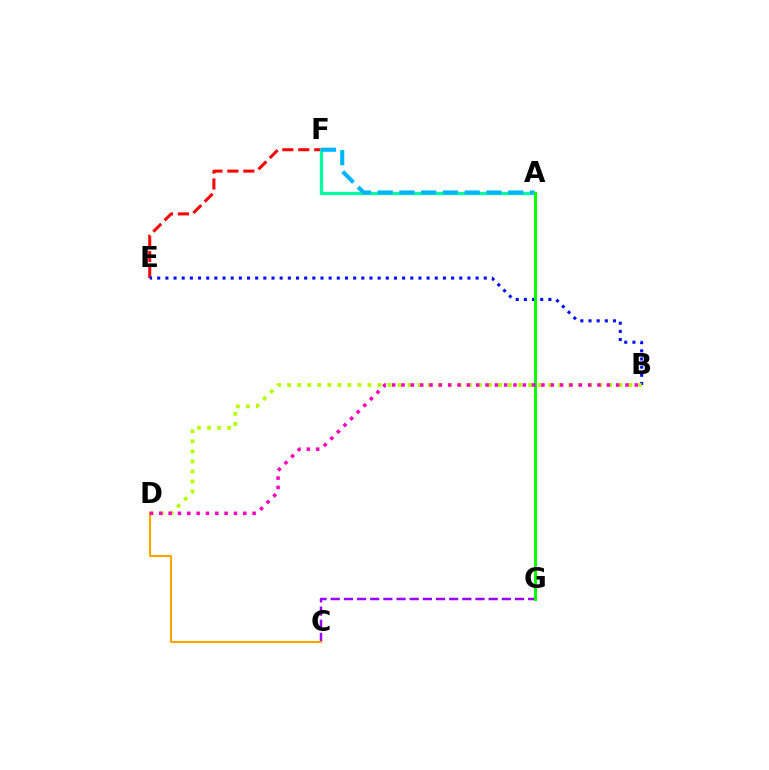{('E', 'F'): [{'color': '#ff0000', 'line_style': 'dashed', 'thickness': 2.17}], ('A', 'F'): [{'color': '#00ff9d', 'line_style': 'solid', 'thickness': 2.35}, {'color': '#00b5ff', 'line_style': 'dashed', 'thickness': 2.96}], ('B', 'E'): [{'color': '#0010ff', 'line_style': 'dotted', 'thickness': 2.22}], ('C', 'G'): [{'color': '#9b00ff', 'line_style': 'dashed', 'thickness': 1.79}], ('B', 'D'): [{'color': '#b3ff00', 'line_style': 'dotted', 'thickness': 2.73}, {'color': '#ff00bd', 'line_style': 'dotted', 'thickness': 2.54}], ('C', 'D'): [{'color': '#ffa500', 'line_style': 'solid', 'thickness': 1.53}], ('A', 'G'): [{'color': '#08ff00', 'line_style': 'solid', 'thickness': 2.13}]}